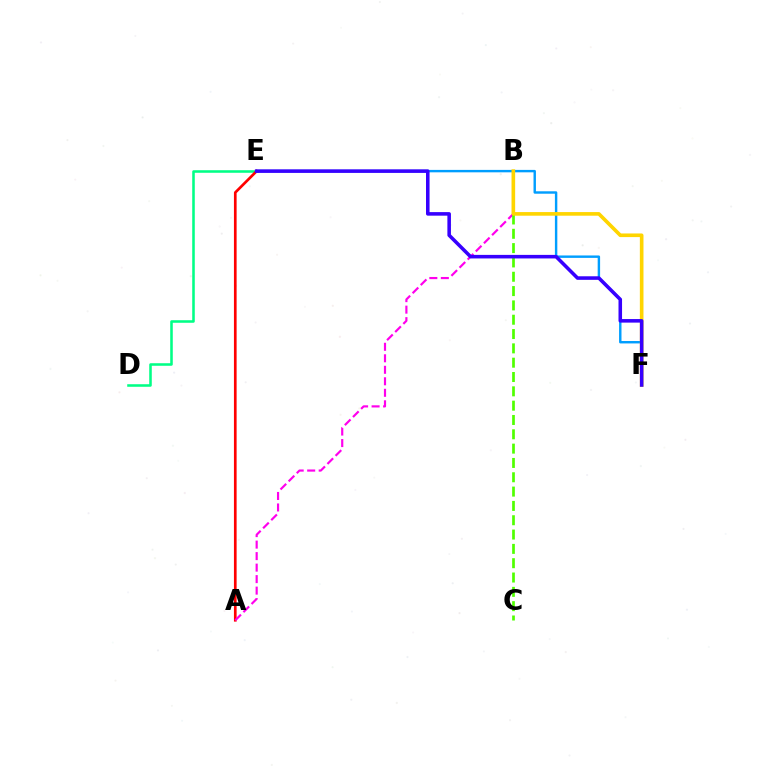{('D', 'E'): [{'color': '#00ff86', 'line_style': 'solid', 'thickness': 1.84}], ('A', 'E'): [{'color': '#ff0000', 'line_style': 'solid', 'thickness': 1.93}], ('A', 'B'): [{'color': '#ff00ed', 'line_style': 'dashed', 'thickness': 1.56}], ('E', 'F'): [{'color': '#009eff', 'line_style': 'solid', 'thickness': 1.74}, {'color': '#3700ff', 'line_style': 'solid', 'thickness': 2.56}], ('B', 'C'): [{'color': '#4fff00', 'line_style': 'dashed', 'thickness': 1.95}], ('B', 'F'): [{'color': '#ffd500', 'line_style': 'solid', 'thickness': 2.61}]}